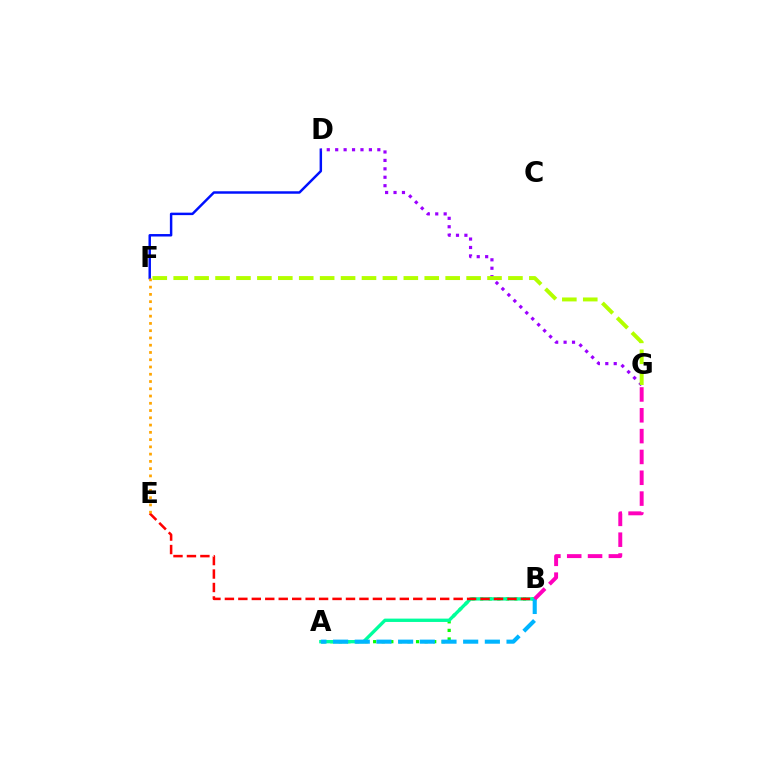{('A', 'B'): [{'color': '#08ff00', 'line_style': 'dotted', 'thickness': 2.33}, {'color': '#00ff9d', 'line_style': 'solid', 'thickness': 2.41}, {'color': '#00b5ff', 'line_style': 'dashed', 'thickness': 2.95}], ('D', 'F'): [{'color': '#0010ff', 'line_style': 'solid', 'thickness': 1.78}], ('B', 'E'): [{'color': '#ff0000', 'line_style': 'dashed', 'thickness': 1.83}], ('E', 'F'): [{'color': '#ffa500', 'line_style': 'dotted', 'thickness': 1.97}], ('D', 'G'): [{'color': '#9b00ff', 'line_style': 'dotted', 'thickness': 2.29}], ('B', 'G'): [{'color': '#ff00bd', 'line_style': 'dashed', 'thickness': 2.83}], ('F', 'G'): [{'color': '#b3ff00', 'line_style': 'dashed', 'thickness': 2.84}]}